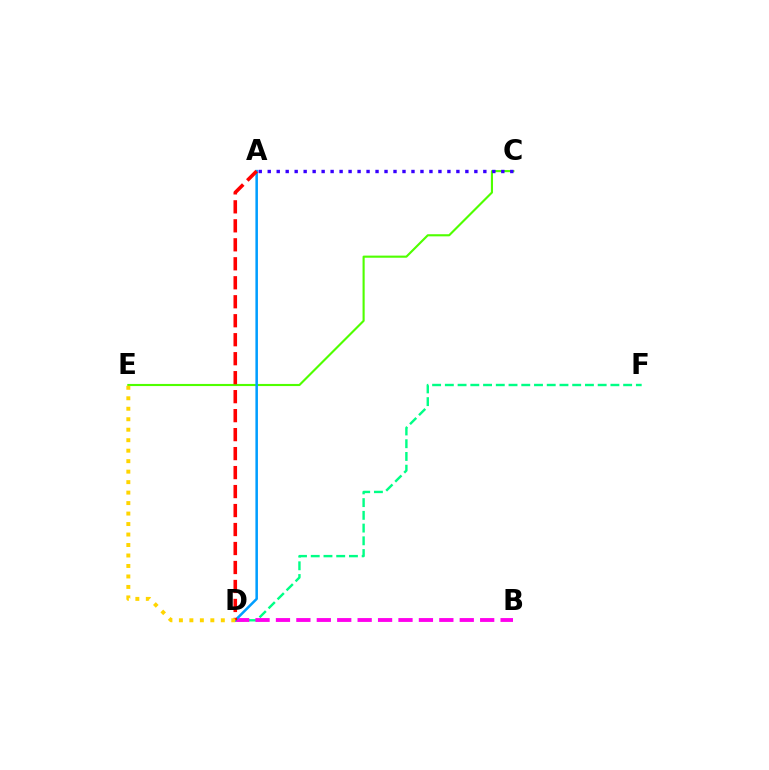{('D', 'F'): [{'color': '#00ff86', 'line_style': 'dashed', 'thickness': 1.73}], ('C', 'E'): [{'color': '#4fff00', 'line_style': 'solid', 'thickness': 1.53}], ('B', 'D'): [{'color': '#ff00ed', 'line_style': 'dashed', 'thickness': 2.77}], ('A', 'D'): [{'color': '#009eff', 'line_style': 'solid', 'thickness': 1.82}, {'color': '#ff0000', 'line_style': 'dashed', 'thickness': 2.58}], ('D', 'E'): [{'color': '#ffd500', 'line_style': 'dotted', 'thickness': 2.85}], ('A', 'C'): [{'color': '#3700ff', 'line_style': 'dotted', 'thickness': 2.44}]}